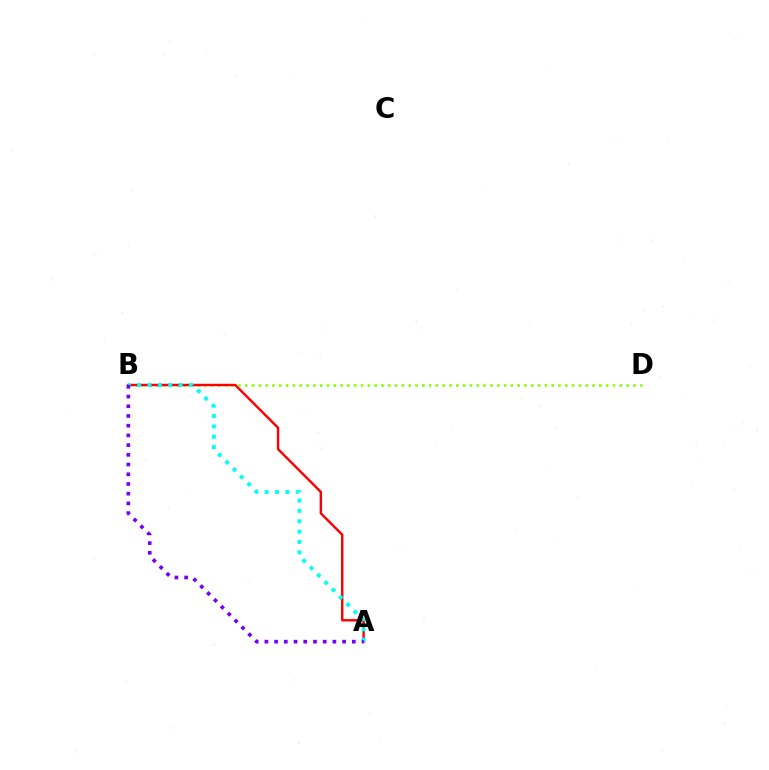{('B', 'D'): [{'color': '#84ff00', 'line_style': 'dotted', 'thickness': 1.85}], ('A', 'B'): [{'color': '#ff0000', 'line_style': 'solid', 'thickness': 1.74}, {'color': '#00fff6', 'line_style': 'dotted', 'thickness': 2.81}, {'color': '#7200ff', 'line_style': 'dotted', 'thickness': 2.64}]}